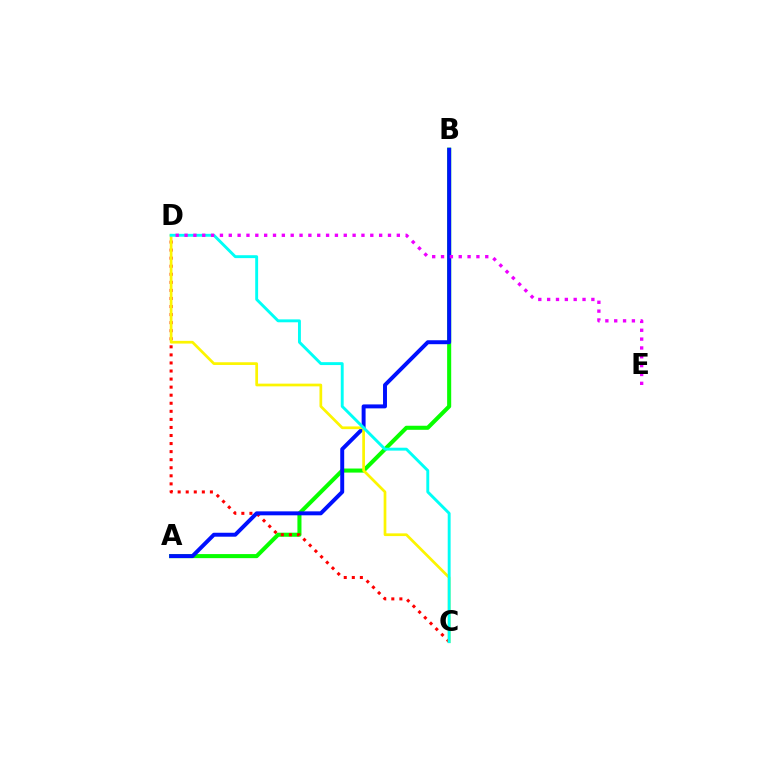{('A', 'B'): [{'color': '#08ff00', 'line_style': 'solid', 'thickness': 2.93}, {'color': '#0010ff', 'line_style': 'solid', 'thickness': 2.84}], ('C', 'D'): [{'color': '#ff0000', 'line_style': 'dotted', 'thickness': 2.19}, {'color': '#fcf500', 'line_style': 'solid', 'thickness': 1.95}, {'color': '#00fff6', 'line_style': 'solid', 'thickness': 2.09}], ('D', 'E'): [{'color': '#ee00ff', 'line_style': 'dotted', 'thickness': 2.4}]}